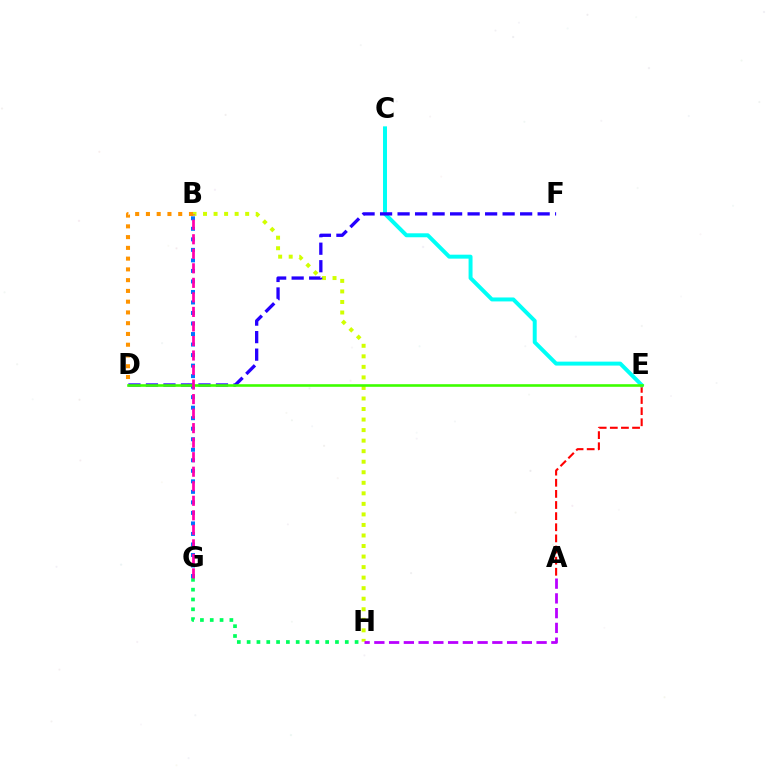{('G', 'H'): [{'color': '#00ff5c', 'line_style': 'dotted', 'thickness': 2.67}], ('B', 'H'): [{'color': '#d1ff00', 'line_style': 'dotted', 'thickness': 2.86}], ('A', 'E'): [{'color': '#ff0000', 'line_style': 'dashed', 'thickness': 1.51}], ('C', 'E'): [{'color': '#00fff6', 'line_style': 'solid', 'thickness': 2.85}], ('B', 'G'): [{'color': '#0074ff', 'line_style': 'dotted', 'thickness': 2.86}, {'color': '#ff00ac', 'line_style': 'dashed', 'thickness': 1.97}], ('A', 'H'): [{'color': '#b900ff', 'line_style': 'dashed', 'thickness': 2.0}], ('D', 'F'): [{'color': '#2500ff', 'line_style': 'dashed', 'thickness': 2.38}], ('D', 'E'): [{'color': '#3dff00', 'line_style': 'solid', 'thickness': 1.88}], ('B', 'D'): [{'color': '#ff9400', 'line_style': 'dotted', 'thickness': 2.92}]}